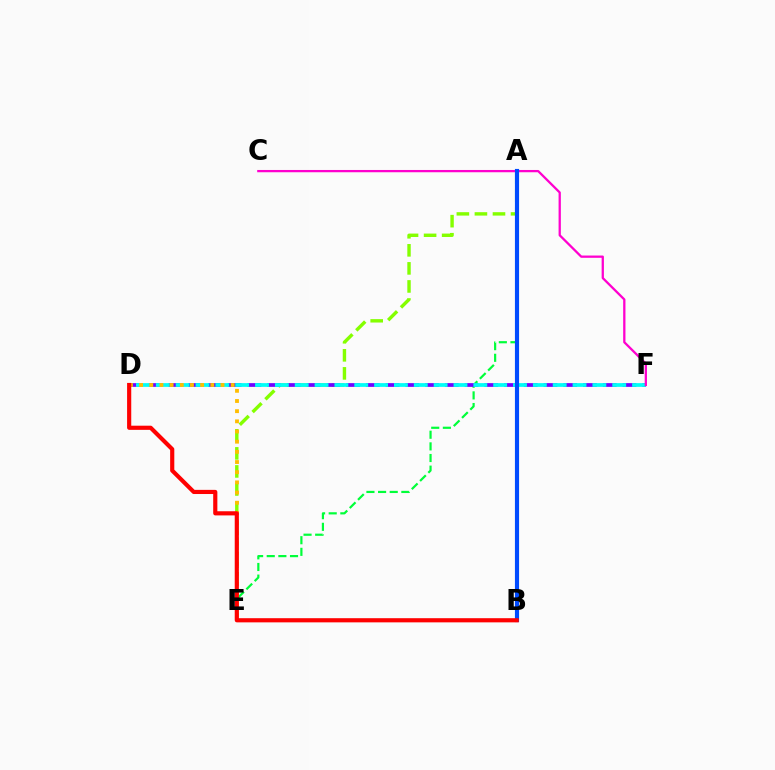{('A', 'E'): [{'color': '#84ff00', 'line_style': 'dashed', 'thickness': 2.45}, {'color': '#00ff39', 'line_style': 'dashed', 'thickness': 1.58}], ('D', 'F'): [{'color': '#7200ff', 'line_style': 'dashed', 'thickness': 2.68}, {'color': '#00fff6', 'line_style': 'dashed', 'thickness': 2.7}], ('C', 'F'): [{'color': '#ff00cf', 'line_style': 'solid', 'thickness': 1.64}], ('D', 'E'): [{'color': '#ffbd00', 'line_style': 'dotted', 'thickness': 2.76}], ('A', 'B'): [{'color': '#004bff', 'line_style': 'solid', 'thickness': 2.98}], ('B', 'D'): [{'color': '#ff0000', 'line_style': 'solid', 'thickness': 2.99}]}